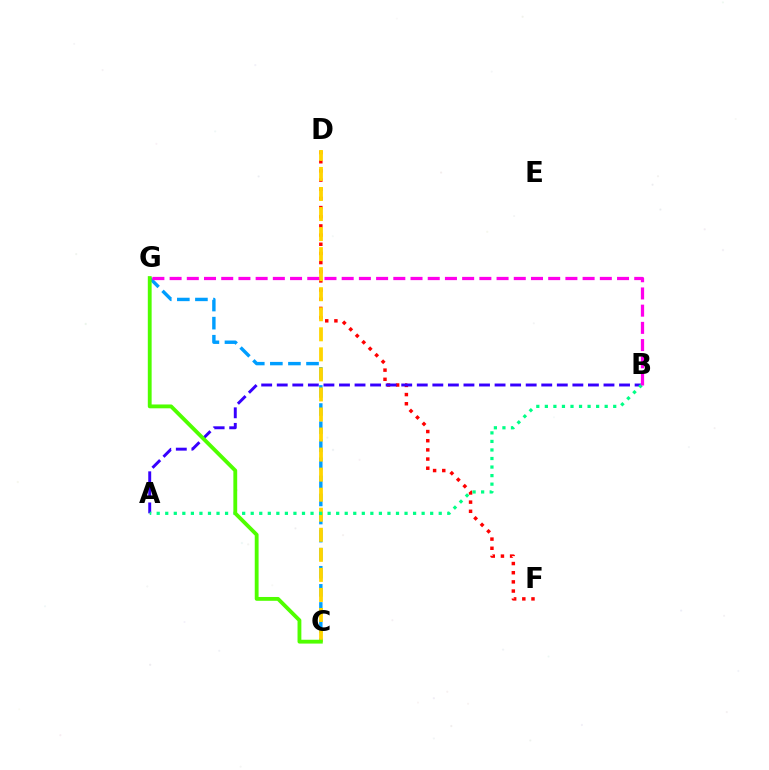{('D', 'F'): [{'color': '#ff0000', 'line_style': 'dotted', 'thickness': 2.49}], ('C', 'G'): [{'color': '#009eff', 'line_style': 'dashed', 'thickness': 2.46}, {'color': '#4fff00', 'line_style': 'solid', 'thickness': 2.76}], ('C', 'D'): [{'color': '#ffd500', 'line_style': 'dashed', 'thickness': 2.72}], ('A', 'B'): [{'color': '#3700ff', 'line_style': 'dashed', 'thickness': 2.11}, {'color': '#00ff86', 'line_style': 'dotted', 'thickness': 2.32}], ('B', 'G'): [{'color': '#ff00ed', 'line_style': 'dashed', 'thickness': 2.34}]}